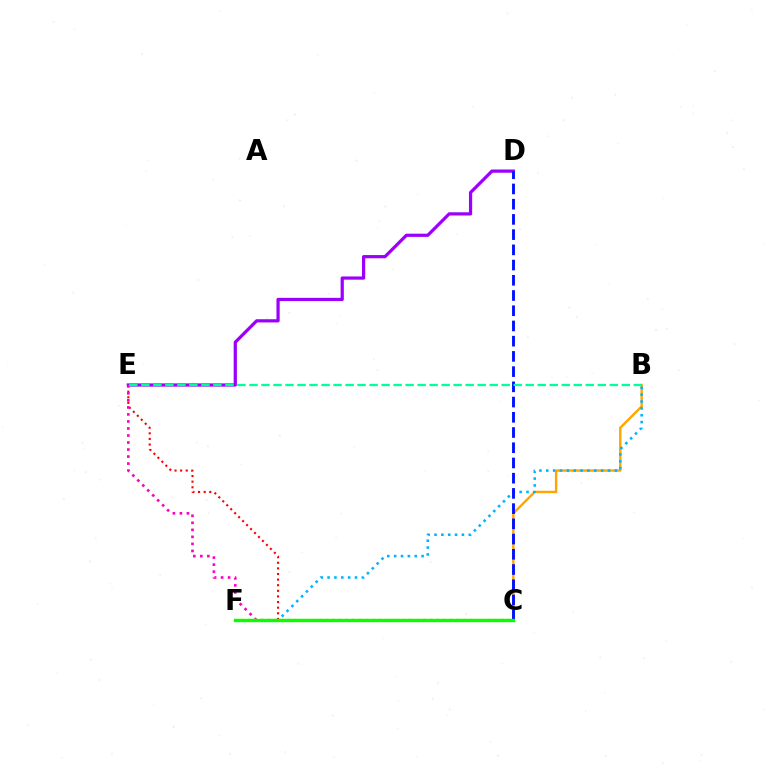{('B', 'C'): [{'color': '#ffa500', 'line_style': 'solid', 'thickness': 1.72}], ('D', 'E'): [{'color': '#9b00ff', 'line_style': 'solid', 'thickness': 2.32}], ('C', 'E'): [{'color': '#ff0000', 'line_style': 'dotted', 'thickness': 1.52}, {'color': '#ff00bd', 'line_style': 'dotted', 'thickness': 1.91}], ('B', 'F'): [{'color': '#00b5ff', 'line_style': 'dotted', 'thickness': 1.86}], ('C', 'F'): [{'color': '#b3ff00', 'line_style': 'dotted', 'thickness': 1.77}, {'color': '#08ff00', 'line_style': 'solid', 'thickness': 2.42}], ('C', 'D'): [{'color': '#0010ff', 'line_style': 'dashed', 'thickness': 2.07}], ('B', 'E'): [{'color': '#00ff9d', 'line_style': 'dashed', 'thickness': 1.63}]}